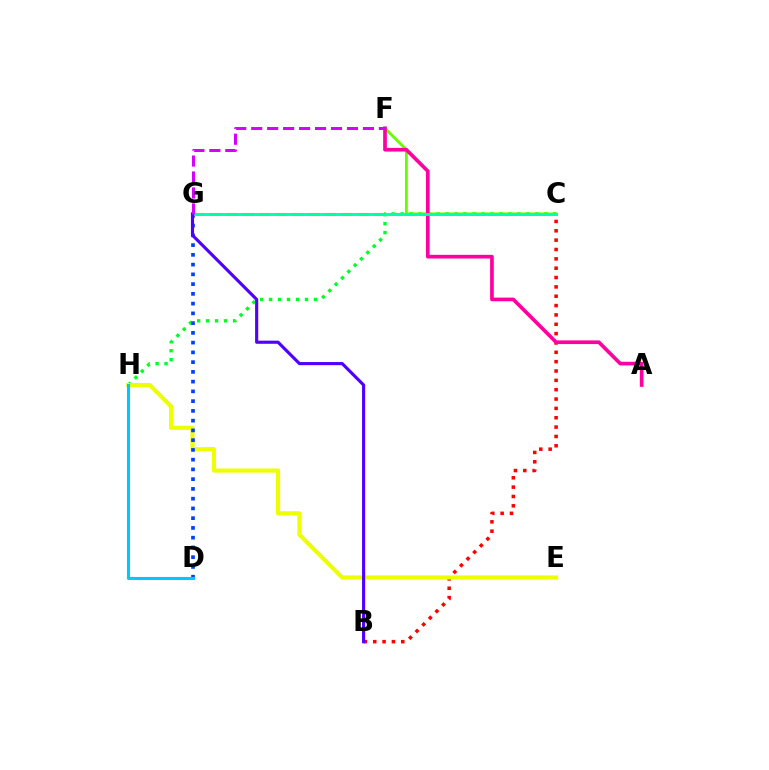{('C', 'H'): [{'color': '#00ff27', 'line_style': 'dotted', 'thickness': 2.44}], ('C', 'G'): [{'color': '#ff8800', 'line_style': 'dashed', 'thickness': 2.23}, {'color': '#00ffaf', 'line_style': 'solid', 'thickness': 2.1}], ('C', 'F'): [{'color': '#66ff00', 'line_style': 'solid', 'thickness': 2.05}], ('B', 'C'): [{'color': '#ff0000', 'line_style': 'dotted', 'thickness': 2.54}], ('A', 'F'): [{'color': '#ff00a0', 'line_style': 'solid', 'thickness': 2.65}], ('E', 'H'): [{'color': '#eeff00', 'line_style': 'solid', 'thickness': 2.95}], ('D', 'G'): [{'color': '#003fff', 'line_style': 'dotted', 'thickness': 2.65}], ('B', 'G'): [{'color': '#4f00ff', 'line_style': 'solid', 'thickness': 2.26}], ('D', 'H'): [{'color': '#00c7ff', 'line_style': 'solid', 'thickness': 2.22}], ('F', 'G'): [{'color': '#d600ff', 'line_style': 'dashed', 'thickness': 2.17}]}